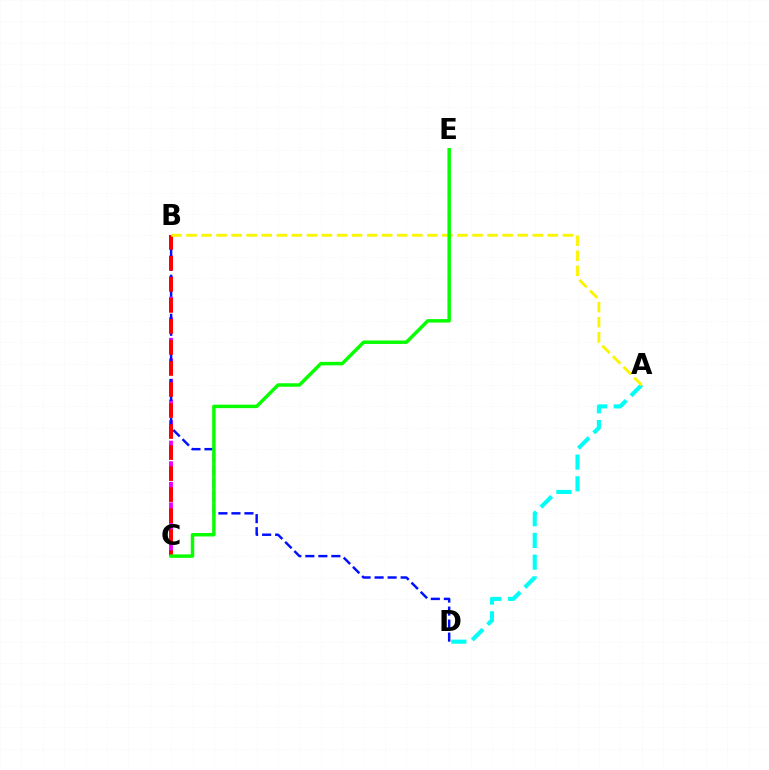{('B', 'C'): [{'color': '#ee00ff', 'line_style': 'dashed', 'thickness': 2.79}, {'color': '#ff0000', 'line_style': 'dashed', 'thickness': 2.86}], ('B', 'D'): [{'color': '#0010ff', 'line_style': 'dashed', 'thickness': 1.77}], ('A', 'D'): [{'color': '#00fff6', 'line_style': 'dashed', 'thickness': 2.95}], ('A', 'B'): [{'color': '#fcf500', 'line_style': 'dashed', 'thickness': 2.05}], ('C', 'E'): [{'color': '#08ff00', 'line_style': 'solid', 'thickness': 2.5}]}